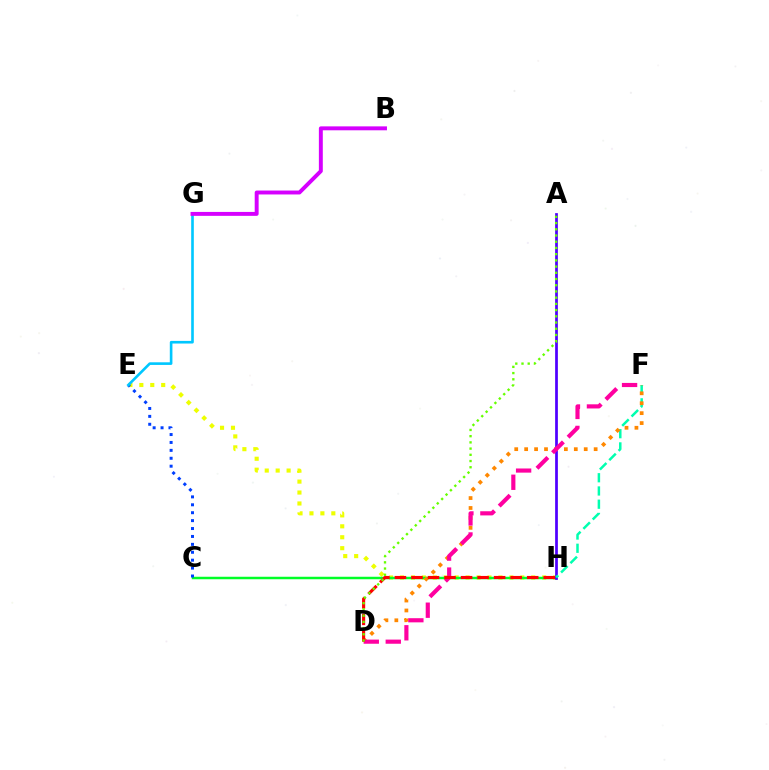{('E', 'H'): [{'color': '#eeff00', 'line_style': 'dotted', 'thickness': 2.97}], ('C', 'H'): [{'color': '#00ff27', 'line_style': 'solid', 'thickness': 1.79}], ('A', 'H'): [{'color': '#4f00ff', 'line_style': 'solid', 'thickness': 1.97}], ('F', 'H'): [{'color': '#00ffaf', 'line_style': 'dashed', 'thickness': 1.8}], ('D', 'F'): [{'color': '#ff8800', 'line_style': 'dotted', 'thickness': 2.7}, {'color': '#ff00a0', 'line_style': 'dashed', 'thickness': 2.99}], ('C', 'E'): [{'color': '#003fff', 'line_style': 'dotted', 'thickness': 2.15}], ('D', 'H'): [{'color': '#ff0000', 'line_style': 'dashed', 'thickness': 2.25}], ('A', 'D'): [{'color': '#66ff00', 'line_style': 'dotted', 'thickness': 1.69}], ('E', 'G'): [{'color': '#00c7ff', 'line_style': 'solid', 'thickness': 1.89}], ('B', 'G'): [{'color': '#d600ff', 'line_style': 'solid', 'thickness': 2.83}]}